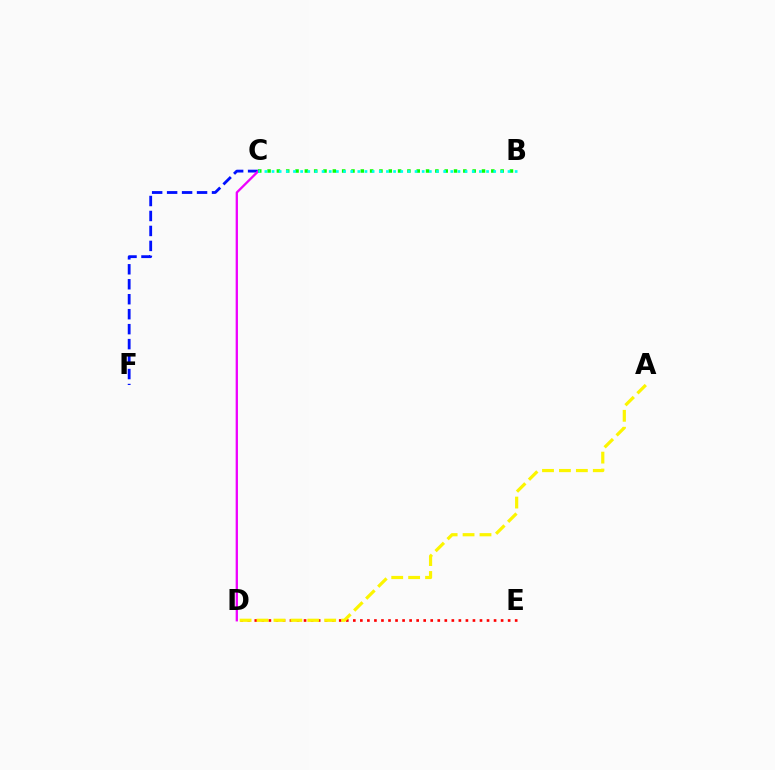{('C', 'F'): [{'color': '#0010ff', 'line_style': 'dashed', 'thickness': 2.03}], ('C', 'D'): [{'color': '#ee00ff', 'line_style': 'solid', 'thickness': 1.65}], ('D', 'E'): [{'color': '#ff0000', 'line_style': 'dotted', 'thickness': 1.91}], ('B', 'C'): [{'color': '#08ff00', 'line_style': 'dotted', 'thickness': 2.53}, {'color': '#00fff6', 'line_style': 'dotted', 'thickness': 1.94}], ('A', 'D'): [{'color': '#fcf500', 'line_style': 'dashed', 'thickness': 2.3}]}